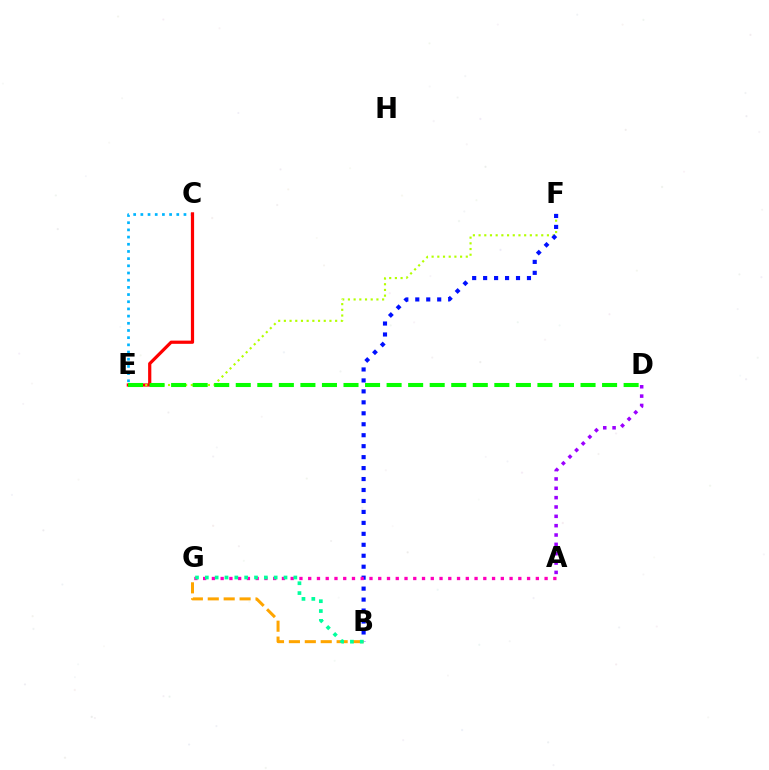{('A', 'D'): [{'color': '#9b00ff', 'line_style': 'dotted', 'thickness': 2.54}], ('C', 'E'): [{'color': '#00b5ff', 'line_style': 'dotted', 'thickness': 1.95}, {'color': '#ff0000', 'line_style': 'solid', 'thickness': 2.31}], ('E', 'F'): [{'color': '#b3ff00', 'line_style': 'dotted', 'thickness': 1.55}], ('B', 'F'): [{'color': '#0010ff', 'line_style': 'dotted', 'thickness': 2.98}], ('B', 'G'): [{'color': '#ffa500', 'line_style': 'dashed', 'thickness': 2.16}, {'color': '#00ff9d', 'line_style': 'dotted', 'thickness': 2.67}], ('D', 'E'): [{'color': '#08ff00', 'line_style': 'dashed', 'thickness': 2.93}], ('A', 'G'): [{'color': '#ff00bd', 'line_style': 'dotted', 'thickness': 2.38}]}